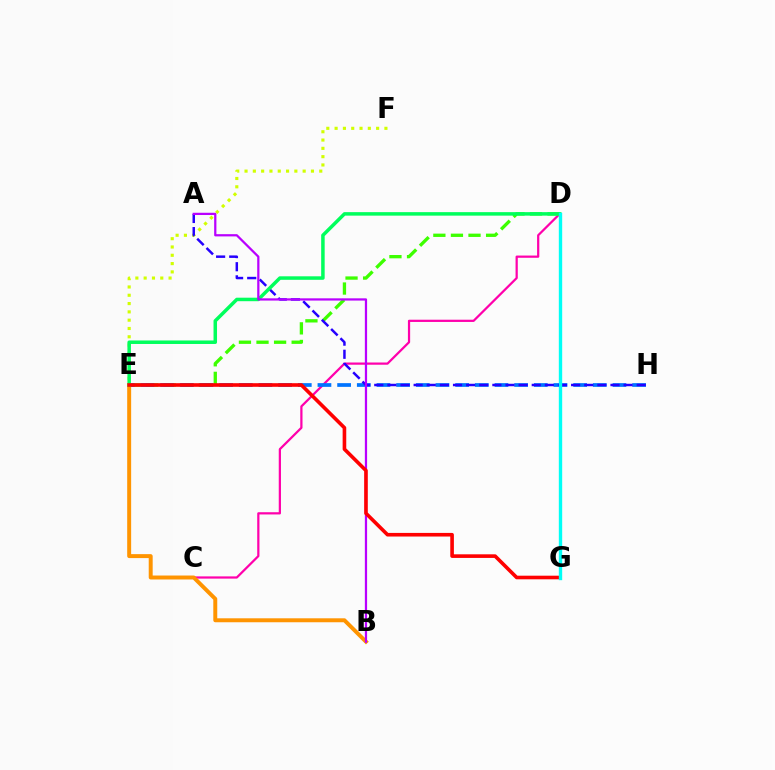{('C', 'D'): [{'color': '#ff00ac', 'line_style': 'solid', 'thickness': 1.6}], ('D', 'E'): [{'color': '#3dff00', 'line_style': 'dashed', 'thickness': 2.39}, {'color': '#00ff5c', 'line_style': 'solid', 'thickness': 2.52}], ('E', 'H'): [{'color': '#0074ff', 'line_style': 'dashed', 'thickness': 2.67}], ('B', 'E'): [{'color': '#ff9400', 'line_style': 'solid', 'thickness': 2.85}], ('E', 'F'): [{'color': '#d1ff00', 'line_style': 'dotted', 'thickness': 2.26}], ('A', 'H'): [{'color': '#2500ff', 'line_style': 'dashed', 'thickness': 1.78}], ('A', 'B'): [{'color': '#b900ff', 'line_style': 'solid', 'thickness': 1.61}], ('E', 'G'): [{'color': '#ff0000', 'line_style': 'solid', 'thickness': 2.6}], ('D', 'G'): [{'color': '#00fff6', 'line_style': 'solid', 'thickness': 2.42}]}